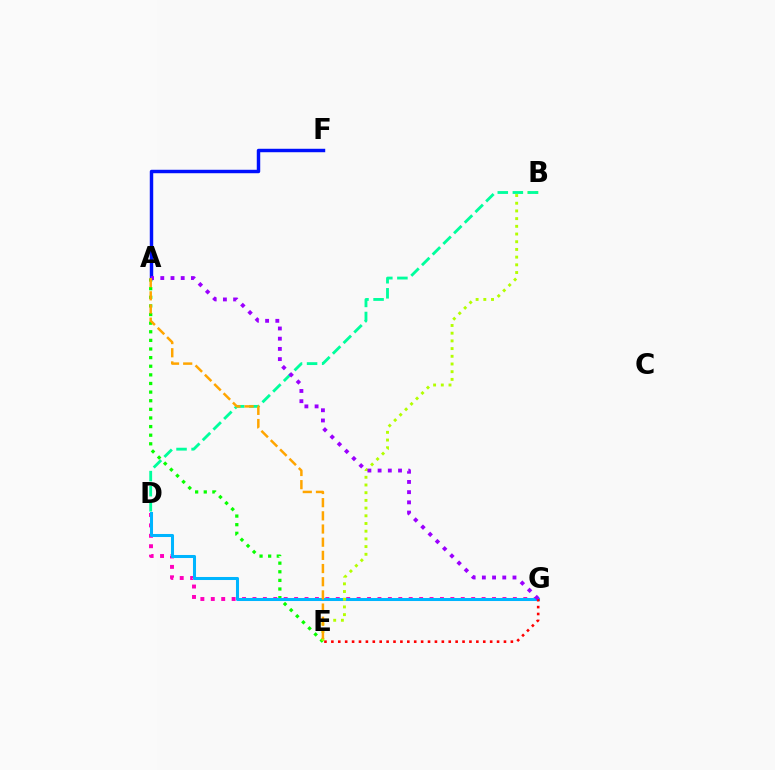{('A', 'E'): [{'color': '#08ff00', 'line_style': 'dotted', 'thickness': 2.34}, {'color': '#ffa500', 'line_style': 'dashed', 'thickness': 1.79}], ('D', 'G'): [{'color': '#ff00bd', 'line_style': 'dotted', 'thickness': 2.83}, {'color': '#00b5ff', 'line_style': 'solid', 'thickness': 2.19}], ('A', 'F'): [{'color': '#0010ff', 'line_style': 'solid', 'thickness': 2.48}], ('B', 'E'): [{'color': '#b3ff00', 'line_style': 'dotted', 'thickness': 2.09}], ('B', 'D'): [{'color': '#00ff9d', 'line_style': 'dashed', 'thickness': 2.05}], ('E', 'G'): [{'color': '#ff0000', 'line_style': 'dotted', 'thickness': 1.88}], ('A', 'G'): [{'color': '#9b00ff', 'line_style': 'dotted', 'thickness': 2.77}]}